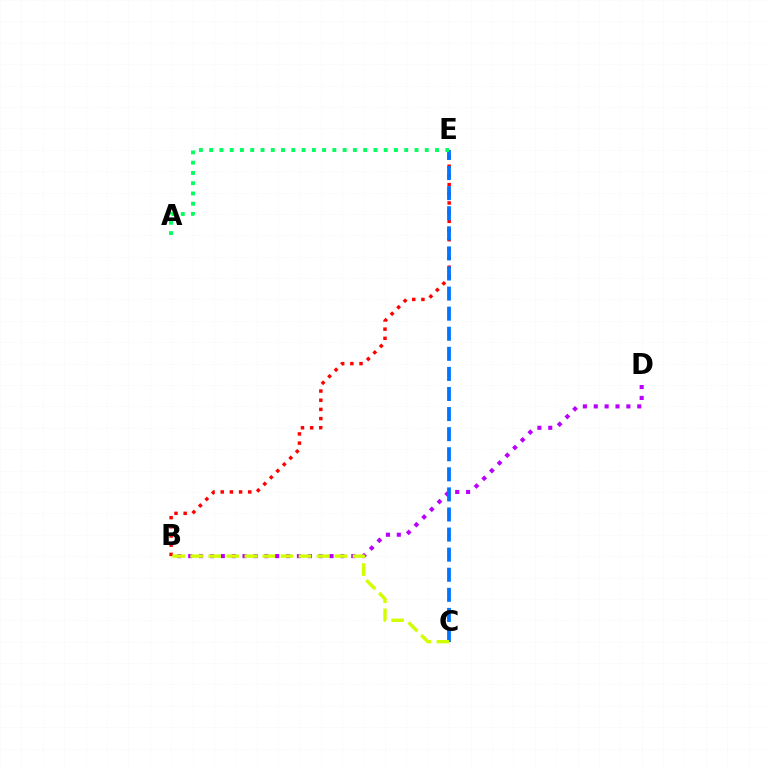{('B', 'D'): [{'color': '#b900ff', 'line_style': 'dotted', 'thickness': 2.95}], ('B', 'E'): [{'color': '#ff0000', 'line_style': 'dotted', 'thickness': 2.49}], ('C', 'E'): [{'color': '#0074ff', 'line_style': 'dashed', 'thickness': 2.73}], ('A', 'E'): [{'color': '#00ff5c', 'line_style': 'dotted', 'thickness': 2.79}], ('B', 'C'): [{'color': '#d1ff00', 'line_style': 'dashed', 'thickness': 2.45}]}